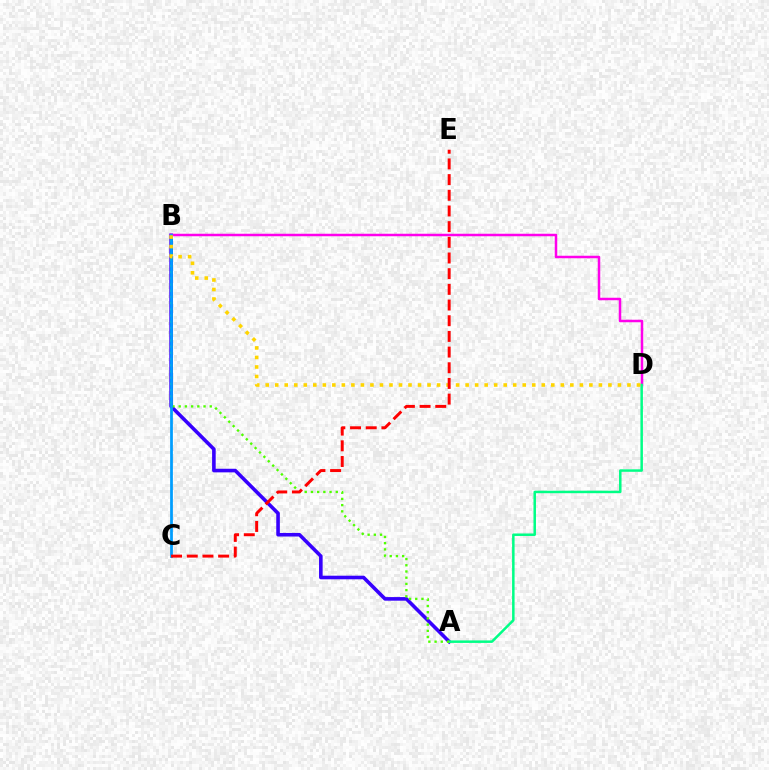{('A', 'B'): [{'color': '#3700ff', 'line_style': 'solid', 'thickness': 2.59}, {'color': '#4fff00', 'line_style': 'dotted', 'thickness': 1.69}], ('B', 'D'): [{'color': '#ff00ed', 'line_style': 'solid', 'thickness': 1.8}, {'color': '#ffd500', 'line_style': 'dotted', 'thickness': 2.59}], ('A', 'D'): [{'color': '#00ff86', 'line_style': 'solid', 'thickness': 1.8}], ('B', 'C'): [{'color': '#009eff', 'line_style': 'solid', 'thickness': 1.98}], ('C', 'E'): [{'color': '#ff0000', 'line_style': 'dashed', 'thickness': 2.13}]}